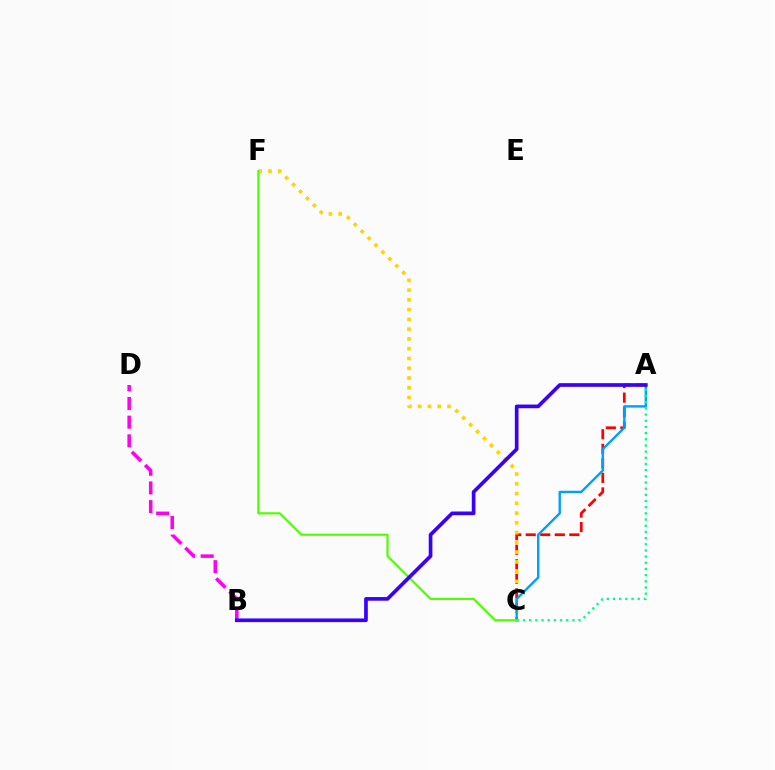{('A', 'C'): [{'color': '#ff0000', 'line_style': 'dashed', 'thickness': 1.98}, {'color': '#009eff', 'line_style': 'solid', 'thickness': 1.71}, {'color': '#00ff86', 'line_style': 'dotted', 'thickness': 1.68}], ('C', 'F'): [{'color': '#ffd500', 'line_style': 'dotted', 'thickness': 2.65}, {'color': '#4fff00', 'line_style': 'solid', 'thickness': 1.57}], ('B', 'D'): [{'color': '#ff00ed', 'line_style': 'dashed', 'thickness': 2.54}], ('A', 'B'): [{'color': '#3700ff', 'line_style': 'solid', 'thickness': 2.64}]}